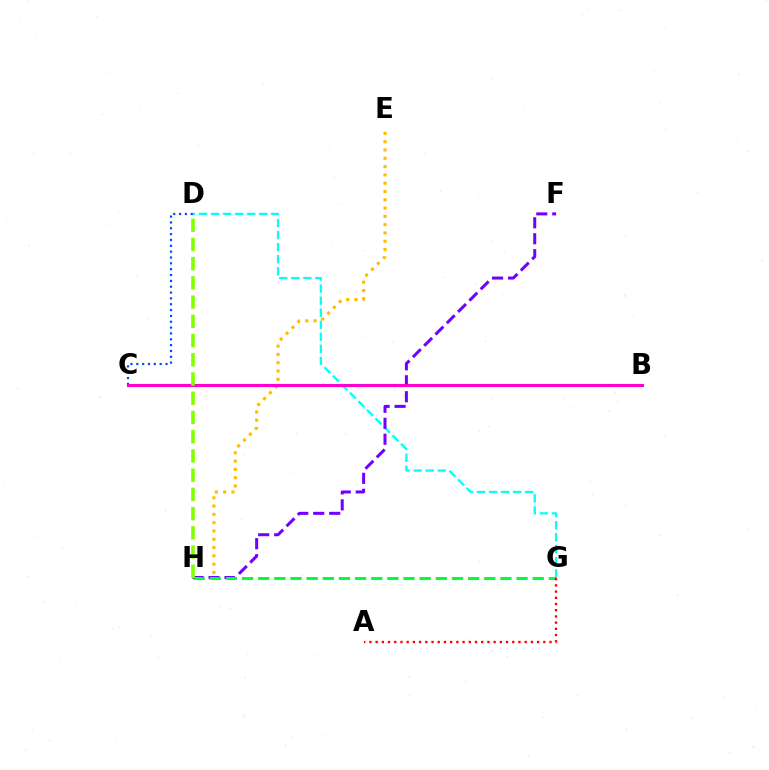{('D', 'G'): [{'color': '#00fff6', 'line_style': 'dashed', 'thickness': 1.63}], ('E', 'H'): [{'color': '#ffbd00', 'line_style': 'dotted', 'thickness': 2.25}], ('C', 'D'): [{'color': '#004bff', 'line_style': 'dotted', 'thickness': 1.59}], ('F', 'H'): [{'color': '#7200ff', 'line_style': 'dashed', 'thickness': 2.17}], ('G', 'H'): [{'color': '#00ff39', 'line_style': 'dashed', 'thickness': 2.19}], ('A', 'G'): [{'color': '#ff0000', 'line_style': 'dotted', 'thickness': 1.69}], ('B', 'C'): [{'color': '#ff00cf', 'line_style': 'solid', 'thickness': 2.23}], ('D', 'H'): [{'color': '#84ff00', 'line_style': 'dashed', 'thickness': 2.61}]}